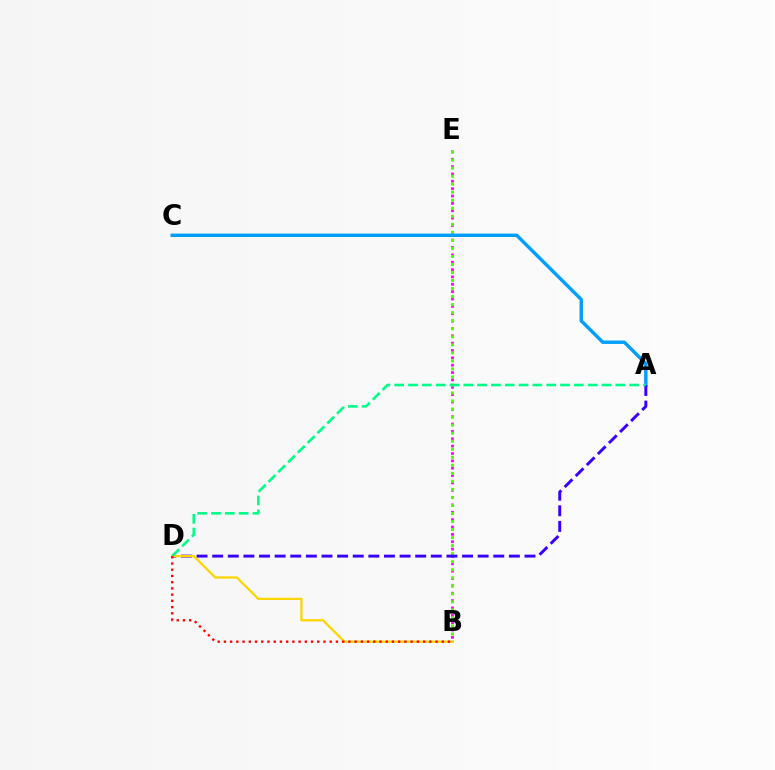{('B', 'E'): [{'color': '#ff00ed', 'line_style': 'dotted', 'thickness': 2.0}, {'color': '#4fff00', 'line_style': 'dotted', 'thickness': 2.18}], ('A', 'C'): [{'color': '#009eff', 'line_style': 'solid', 'thickness': 2.46}], ('A', 'D'): [{'color': '#3700ff', 'line_style': 'dashed', 'thickness': 2.12}, {'color': '#00ff86', 'line_style': 'dashed', 'thickness': 1.88}], ('B', 'D'): [{'color': '#ffd500', 'line_style': 'solid', 'thickness': 1.63}, {'color': '#ff0000', 'line_style': 'dotted', 'thickness': 1.69}]}